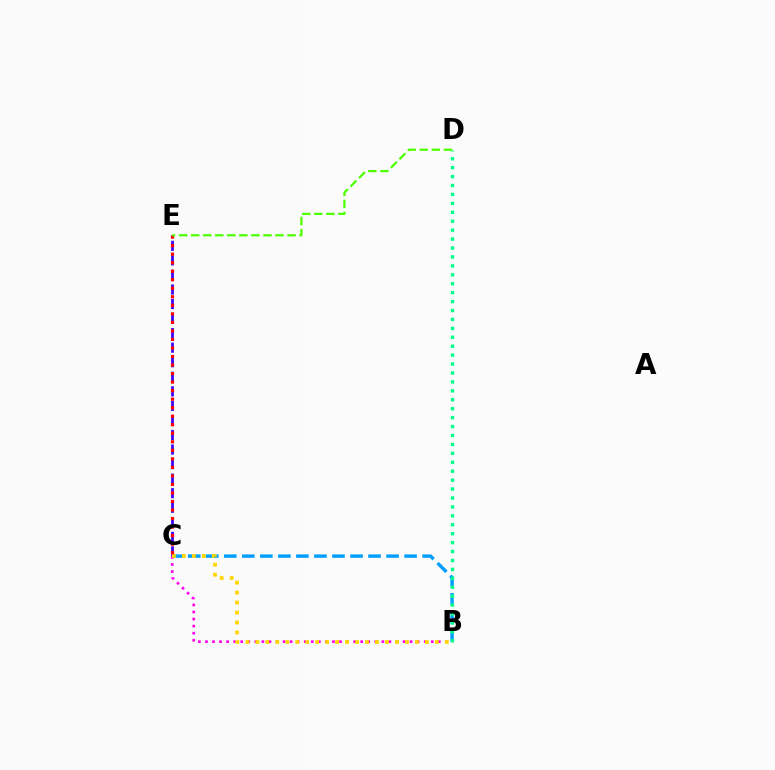{('B', 'C'): [{'color': '#009eff', 'line_style': 'dashed', 'thickness': 2.45}, {'color': '#ff00ed', 'line_style': 'dotted', 'thickness': 1.92}, {'color': '#ffd500', 'line_style': 'dotted', 'thickness': 2.71}], ('B', 'D'): [{'color': '#00ff86', 'line_style': 'dotted', 'thickness': 2.43}], ('C', 'E'): [{'color': '#3700ff', 'line_style': 'dashed', 'thickness': 1.98}, {'color': '#ff0000', 'line_style': 'dotted', 'thickness': 2.32}], ('D', 'E'): [{'color': '#4fff00', 'line_style': 'dashed', 'thickness': 1.64}]}